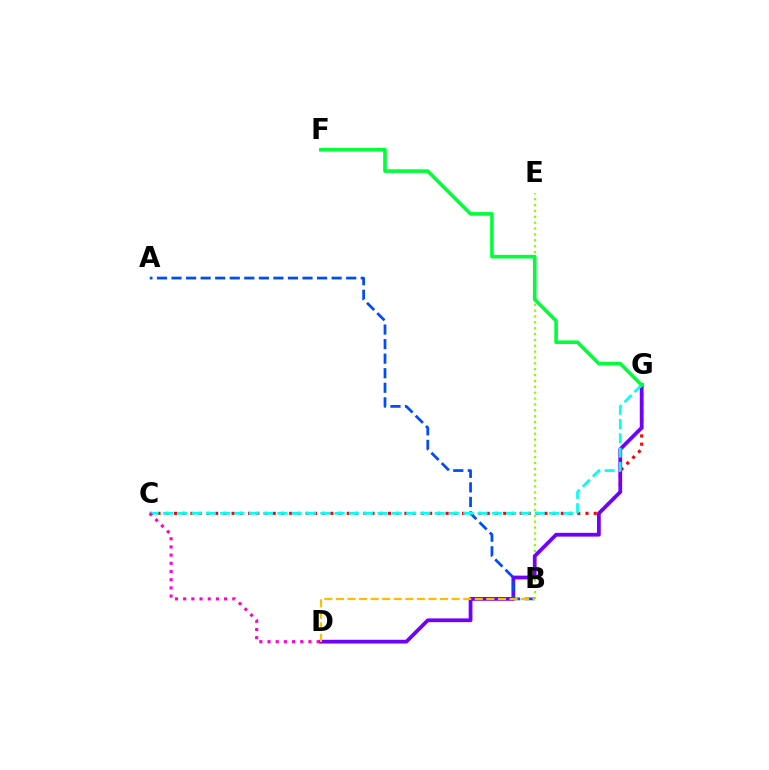{('C', 'G'): [{'color': '#ff0000', 'line_style': 'dotted', 'thickness': 2.24}, {'color': '#00fff6', 'line_style': 'dashed', 'thickness': 1.94}], ('B', 'E'): [{'color': '#84ff00', 'line_style': 'dotted', 'thickness': 1.59}], ('D', 'G'): [{'color': '#7200ff', 'line_style': 'solid', 'thickness': 2.71}], ('A', 'B'): [{'color': '#004bff', 'line_style': 'dashed', 'thickness': 1.98}], ('B', 'D'): [{'color': '#ffbd00', 'line_style': 'dashed', 'thickness': 1.57}], ('C', 'D'): [{'color': '#ff00cf', 'line_style': 'dotted', 'thickness': 2.22}], ('F', 'G'): [{'color': '#00ff39', 'line_style': 'solid', 'thickness': 2.6}]}